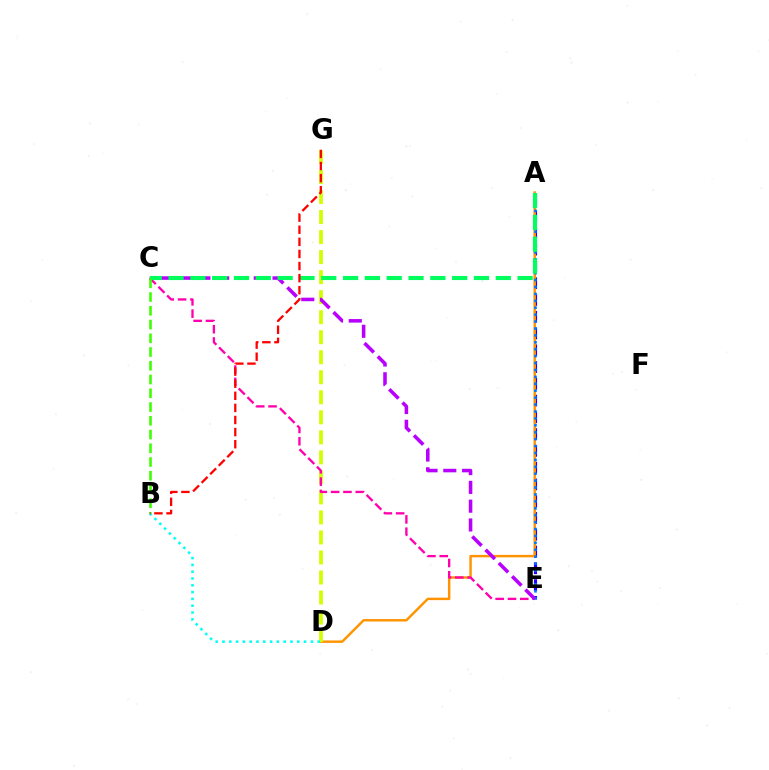{('A', 'E'): [{'color': '#2500ff', 'line_style': 'dashed', 'thickness': 2.28}, {'color': '#0074ff', 'line_style': 'dotted', 'thickness': 1.88}], ('A', 'D'): [{'color': '#ff9400', 'line_style': 'solid', 'thickness': 1.76}], ('D', 'G'): [{'color': '#d1ff00', 'line_style': 'dashed', 'thickness': 2.72}], ('C', 'E'): [{'color': '#ff00ac', 'line_style': 'dashed', 'thickness': 1.67}, {'color': '#b900ff', 'line_style': 'dashed', 'thickness': 2.55}], ('B', 'D'): [{'color': '#00fff6', 'line_style': 'dotted', 'thickness': 1.85}], ('A', 'C'): [{'color': '#00ff5c', 'line_style': 'dashed', 'thickness': 2.96}], ('B', 'C'): [{'color': '#3dff00', 'line_style': 'dashed', 'thickness': 1.87}], ('B', 'G'): [{'color': '#ff0000', 'line_style': 'dashed', 'thickness': 1.64}]}